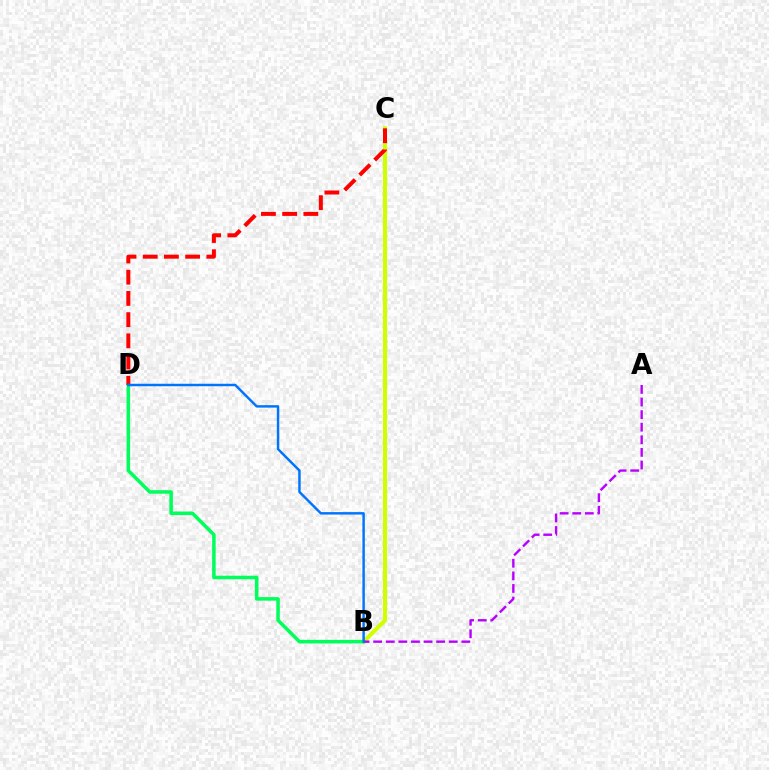{('B', 'C'): [{'color': '#d1ff00', 'line_style': 'solid', 'thickness': 2.95}], ('B', 'D'): [{'color': '#00ff5c', 'line_style': 'solid', 'thickness': 2.55}, {'color': '#0074ff', 'line_style': 'solid', 'thickness': 1.77}], ('A', 'B'): [{'color': '#b900ff', 'line_style': 'dashed', 'thickness': 1.71}], ('C', 'D'): [{'color': '#ff0000', 'line_style': 'dashed', 'thickness': 2.88}]}